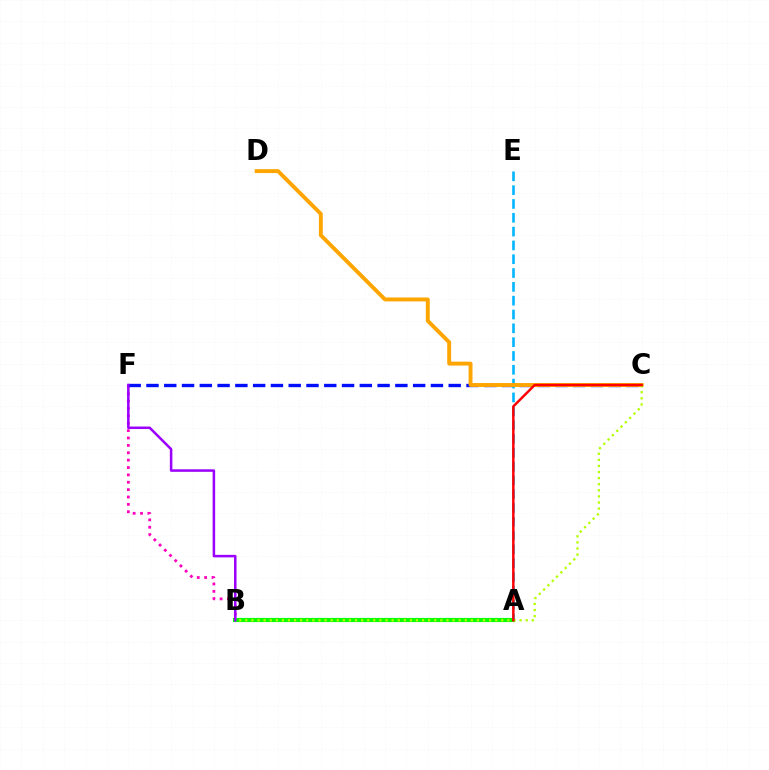{('B', 'F'): [{'color': '#ff00bd', 'line_style': 'dotted', 'thickness': 2.0}, {'color': '#9b00ff', 'line_style': 'solid', 'thickness': 1.82}], ('A', 'B'): [{'color': '#00ff9d', 'line_style': 'dotted', 'thickness': 2.19}, {'color': '#08ff00', 'line_style': 'solid', 'thickness': 2.96}], ('C', 'F'): [{'color': '#0010ff', 'line_style': 'dashed', 'thickness': 2.42}], ('A', 'E'): [{'color': '#00b5ff', 'line_style': 'dashed', 'thickness': 1.88}], ('C', 'D'): [{'color': '#ffa500', 'line_style': 'solid', 'thickness': 2.81}], ('B', 'C'): [{'color': '#b3ff00', 'line_style': 'dotted', 'thickness': 1.66}], ('A', 'C'): [{'color': '#ff0000', 'line_style': 'solid', 'thickness': 1.77}]}